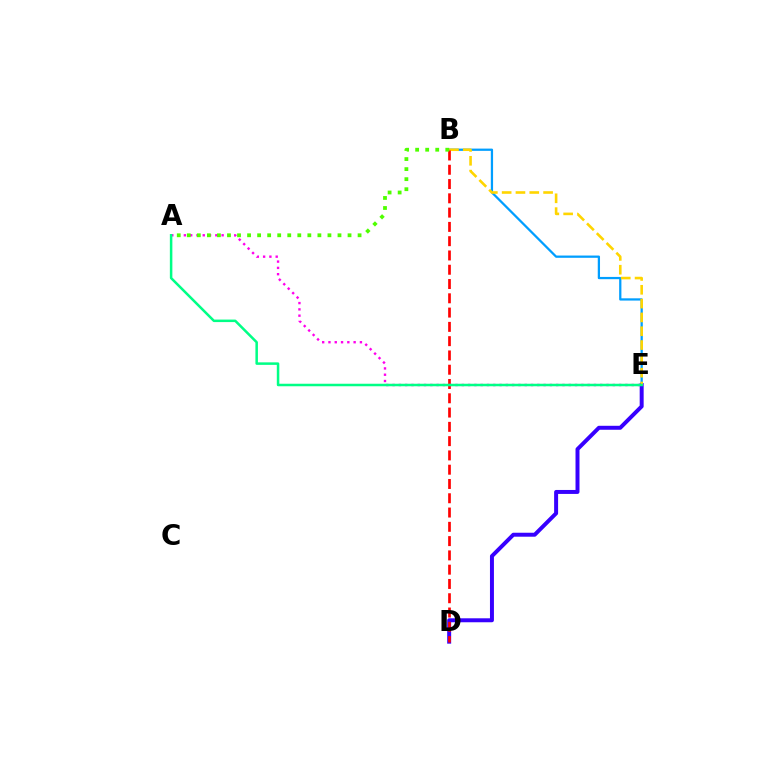{('B', 'E'): [{'color': '#009eff', 'line_style': 'solid', 'thickness': 1.63}, {'color': '#ffd500', 'line_style': 'dashed', 'thickness': 1.88}], ('D', 'E'): [{'color': '#3700ff', 'line_style': 'solid', 'thickness': 2.86}], ('B', 'D'): [{'color': '#ff0000', 'line_style': 'dashed', 'thickness': 1.94}], ('A', 'E'): [{'color': '#ff00ed', 'line_style': 'dotted', 'thickness': 1.71}, {'color': '#00ff86', 'line_style': 'solid', 'thickness': 1.81}], ('A', 'B'): [{'color': '#4fff00', 'line_style': 'dotted', 'thickness': 2.73}]}